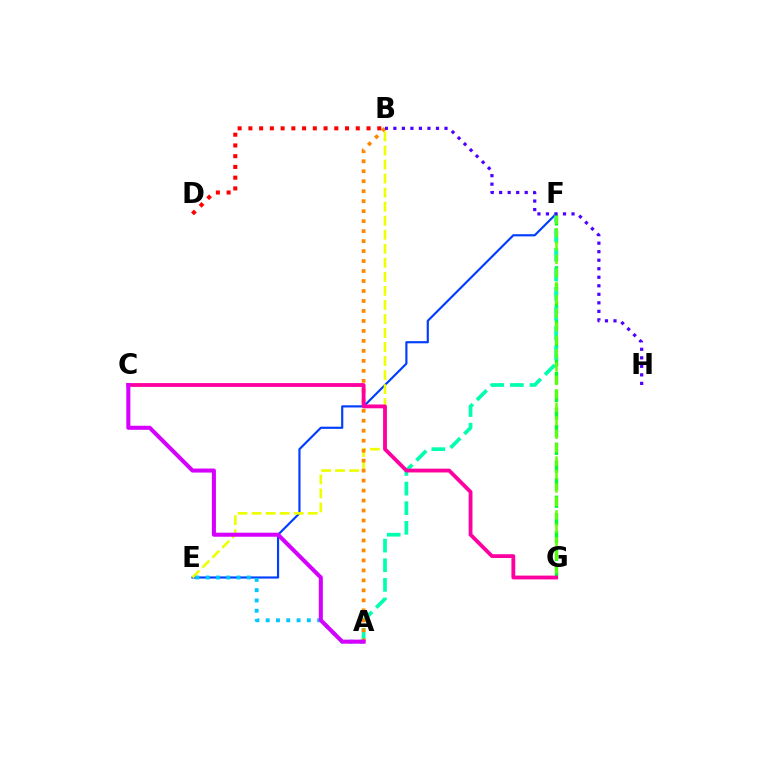{('E', 'F'): [{'color': '#003fff', 'line_style': 'solid', 'thickness': 1.56}], ('F', 'G'): [{'color': '#00ff27', 'line_style': 'dashed', 'thickness': 2.4}, {'color': '#66ff00', 'line_style': 'dashed', 'thickness': 1.83}], ('A', 'F'): [{'color': '#00ffaf', 'line_style': 'dashed', 'thickness': 2.66}], ('B', 'E'): [{'color': '#eeff00', 'line_style': 'dashed', 'thickness': 1.91}], ('A', 'B'): [{'color': '#ff8800', 'line_style': 'dotted', 'thickness': 2.71}], ('C', 'G'): [{'color': '#ff00a0', 'line_style': 'solid', 'thickness': 2.75}], ('A', 'E'): [{'color': '#00c7ff', 'line_style': 'dotted', 'thickness': 2.79}], ('B', 'H'): [{'color': '#4f00ff', 'line_style': 'dotted', 'thickness': 2.32}], ('B', 'D'): [{'color': '#ff0000', 'line_style': 'dotted', 'thickness': 2.92}], ('A', 'C'): [{'color': '#d600ff', 'line_style': 'solid', 'thickness': 2.9}]}